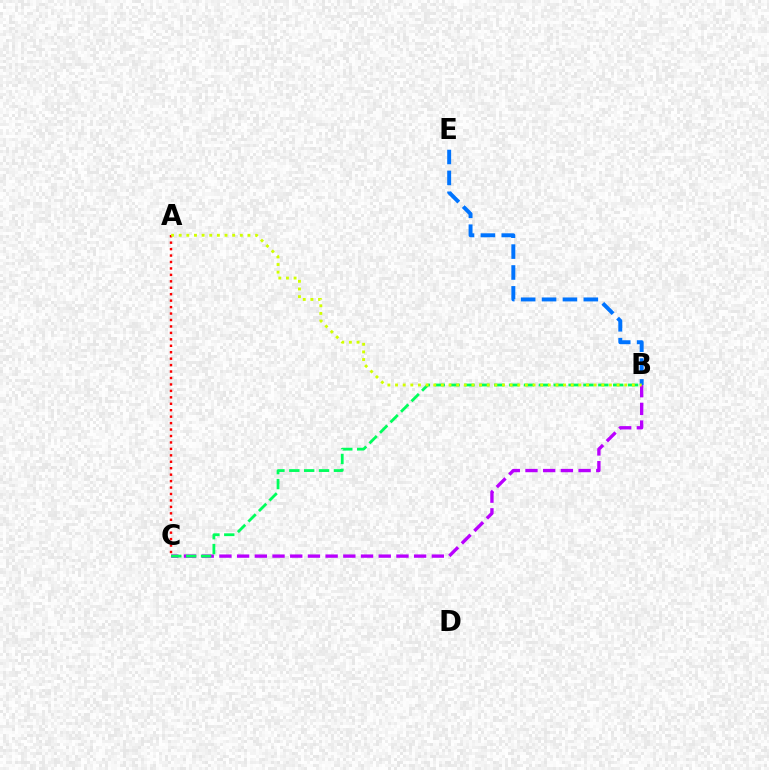{('A', 'C'): [{'color': '#ff0000', 'line_style': 'dotted', 'thickness': 1.75}], ('B', 'C'): [{'color': '#b900ff', 'line_style': 'dashed', 'thickness': 2.4}, {'color': '#00ff5c', 'line_style': 'dashed', 'thickness': 2.02}], ('B', 'E'): [{'color': '#0074ff', 'line_style': 'dashed', 'thickness': 2.84}], ('A', 'B'): [{'color': '#d1ff00', 'line_style': 'dotted', 'thickness': 2.08}]}